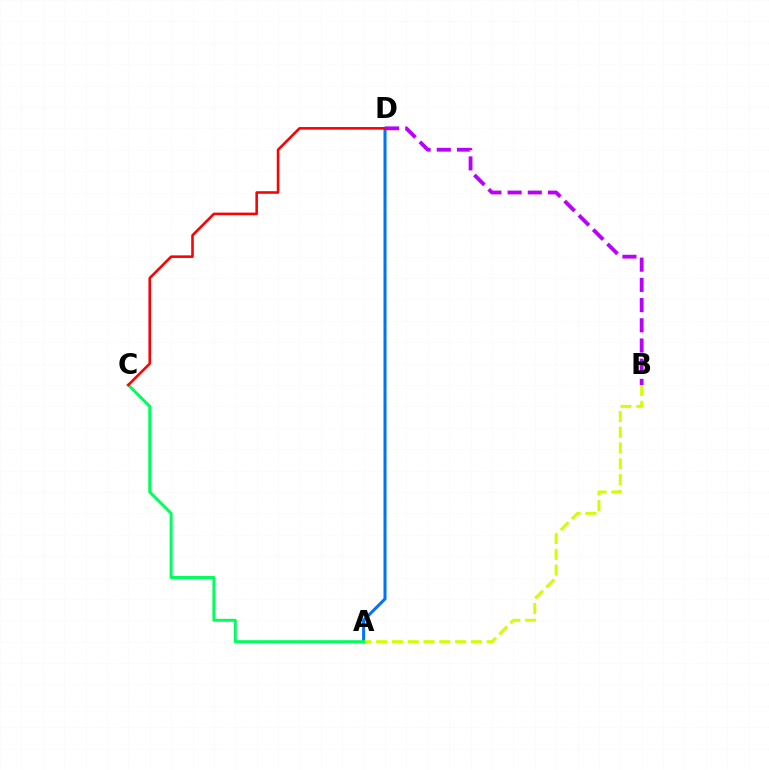{('A', 'D'): [{'color': '#0074ff', 'line_style': 'solid', 'thickness': 2.19}], ('A', 'B'): [{'color': '#d1ff00', 'line_style': 'dashed', 'thickness': 2.14}], ('A', 'C'): [{'color': '#00ff5c', 'line_style': 'solid', 'thickness': 2.13}], ('C', 'D'): [{'color': '#ff0000', 'line_style': 'solid', 'thickness': 1.86}], ('B', 'D'): [{'color': '#b900ff', 'line_style': 'dashed', 'thickness': 2.74}]}